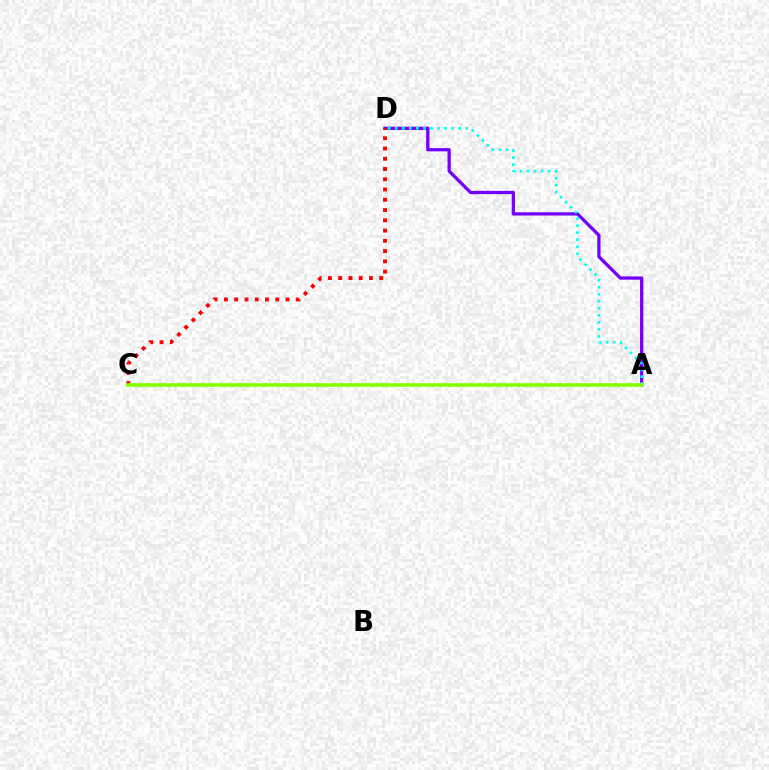{('A', 'D'): [{'color': '#7200ff', 'line_style': 'solid', 'thickness': 2.34}, {'color': '#00fff6', 'line_style': 'dotted', 'thickness': 1.91}], ('C', 'D'): [{'color': '#ff0000', 'line_style': 'dotted', 'thickness': 2.79}], ('A', 'C'): [{'color': '#84ff00', 'line_style': 'solid', 'thickness': 2.62}]}